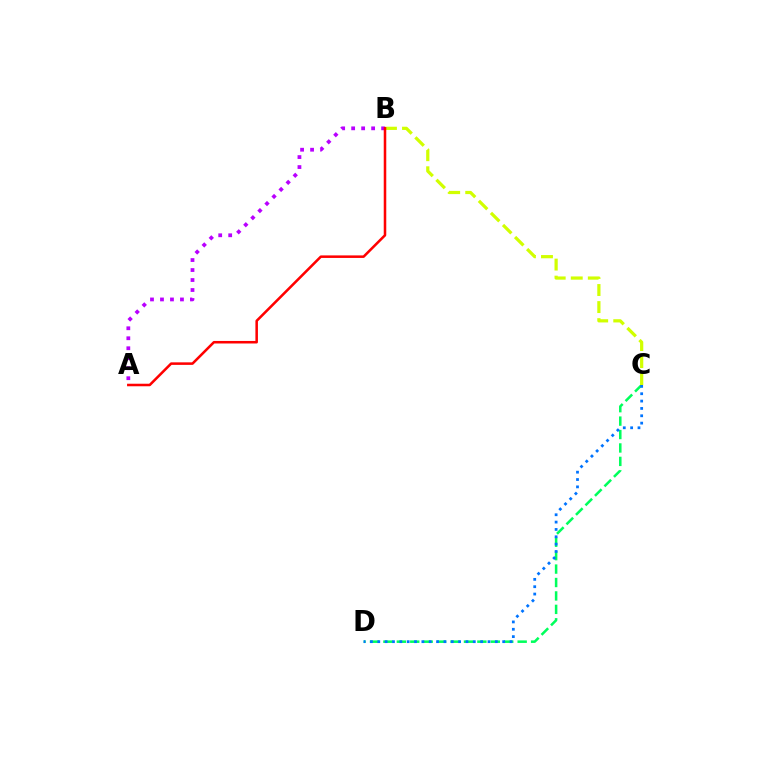{('A', 'B'): [{'color': '#b900ff', 'line_style': 'dotted', 'thickness': 2.71}, {'color': '#ff0000', 'line_style': 'solid', 'thickness': 1.83}], ('C', 'D'): [{'color': '#00ff5c', 'line_style': 'dashed', 'thickness': 1.82}, {'color': '#0074ff', 'line_style': 'dotted', 'thickness': 2.0}], ('B', 'C'): [{'color': '#d1ff00', 'line_style': 'dashed', 'thickness': 2.32}]}